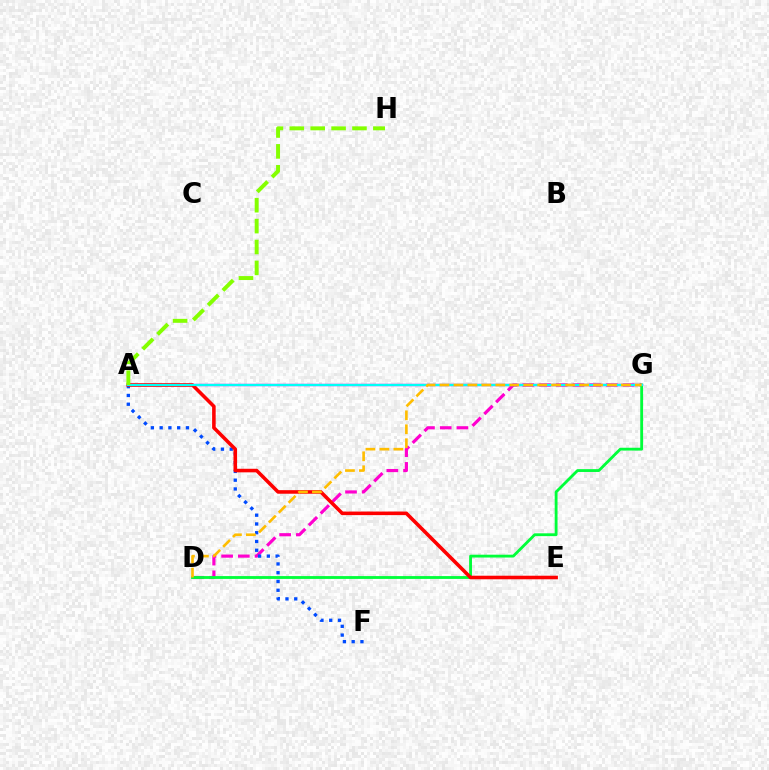{('D', 'G'): [{'color': '#ff00cf', 'line_style': 'dashed', 'thickness': 2.27}, {'color': '#00ff39', 'line_style': 'solid', 'thickness': 2.04}, {'color': '#ffbd00', 'line_style': 'dashed', 'thickness': 1.9}], ('A', 'G'): [{'color': '#7200ff', 'line_style': 'solid', 'thickness': 1.67}, {'color': '#00fff6', 'line_style': 'solid', 'thickness': 1.54}], ('A', 'F'): [{'color': '#004bff', 'line_style': 'dotted', 'thickness': 2.38}], ('A', 'E'): [{'color': '#ff0000', 'line_style': 'solid', 'thickness': 2.57}], ('A', 'H'): [{'color': '#84ff00', 'line_style': 'dashed', 'thickness': 2.84}]}